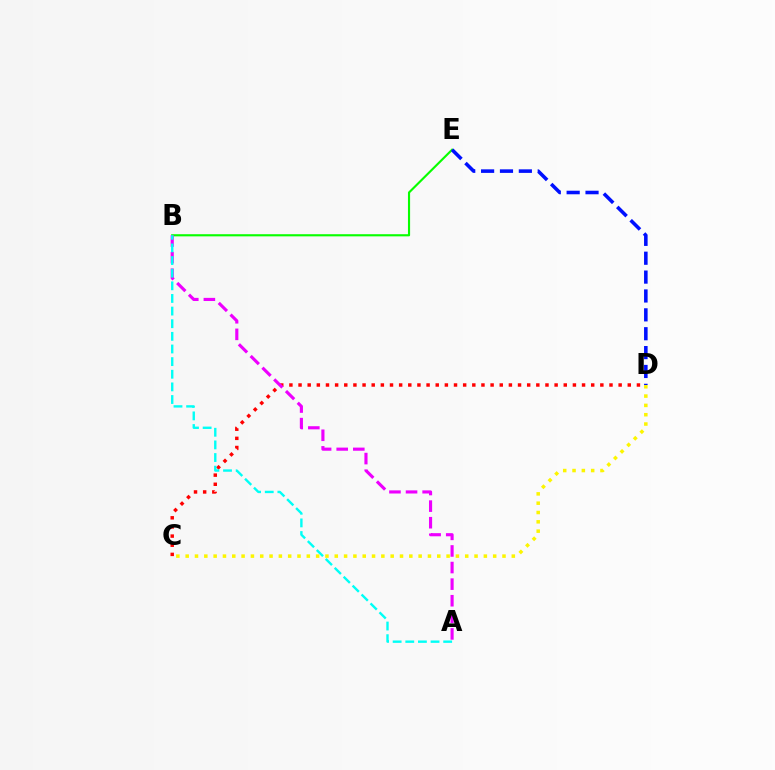{('C', 'D'): [{'color': '#ff0000', 'line_style': 'dotted', 'thickness': 2.48}, {'color': '#fcf500', 'line_style': 'dotted', 'thickness': 2.53}], ('B', 'E'): [{'color': '#08ff00', 'line_style': 'solid', 'thickness': 1.54}], ('A', 'B'): [{'color': '#ee00ff', 'line_style': 'dashed', 'thickness': 2.25}, {'color': '#00fff6', 'line_style': 'dashed', 'thickness': 1.72}], ('D', 'E'): [{'color': '#0010ff', 'line_style': 'dashed', 'thickness': 2.56}]}